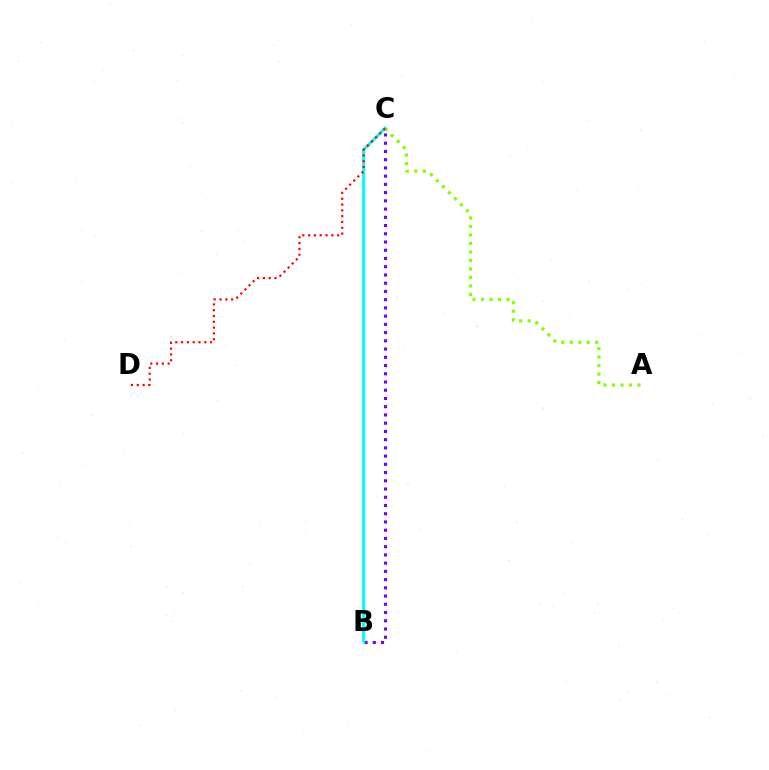{('B', 'C'): [{'color': '#7200ff', 'line_style': 'dotted', 'thickness': 2.24}, {'color': '#00fff6', 'line_style': 'solid', 'thickness': 2.21}], ('A', 'C'): [{'color': '#84ff00', 'line_style': 'dotted', 'thickness': 2.31}], ('C', 'D'): [{'color': '#ff0000', 'line_style': 'dotted', 'thickness': 1.58}]}